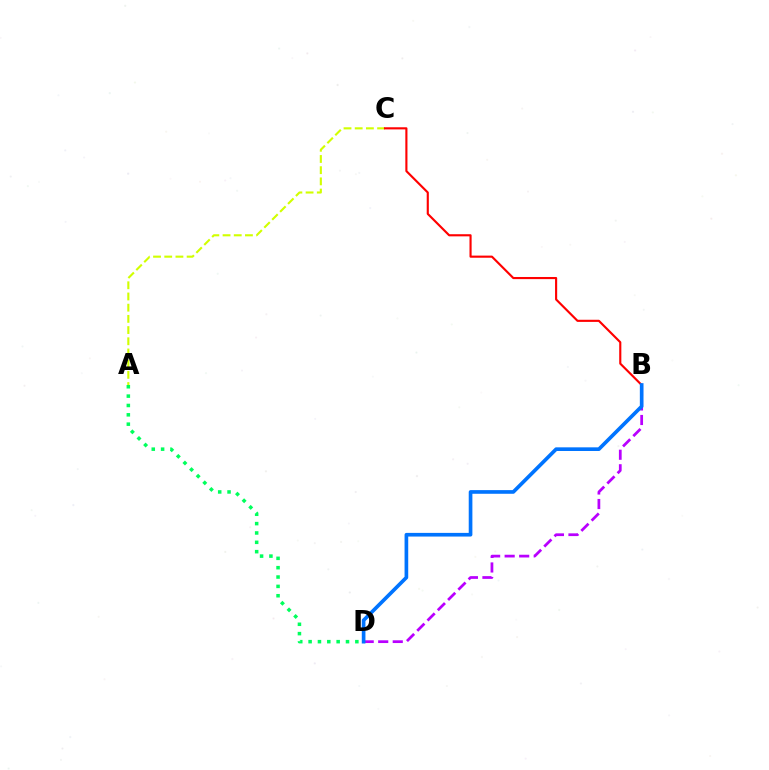{('B', 'D'): [{'color': '#b900ff', 'line_style': 'dashed', 'thickness': 1.97}, {'color': '#0074ff', 'line_style': 'solid', 'thickness': 2.64}], ('A', 'D'): [{'color': '#00ff5c', 'line_style': 'dotted', 'thickness': 2.54}], ('A', 'C'): [{'color': '#d1ff00', 'line_style': 'dashed', 'thickness': 1.52}], ('B', 'C'): [{'color': '#ff0000', 'line_style': 'solid', 'thickness': 1.54}]}